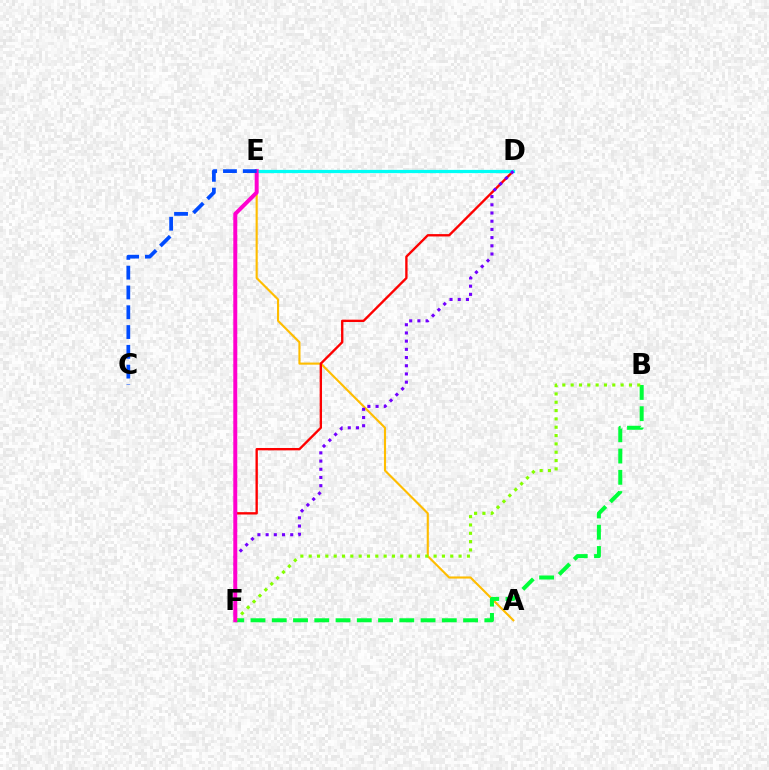{('A', 'E'): [{'color': '#ffbd00', 'line_style': 'solid', 'thickness': 1.53}], ('D', 'F'): [{'color': '#ff0000', 'line_style': 'solid', 'thickness': 1.7}, {'color': '#7200ff', 'line_style': 'dotted', 'thickness': 2.23}], ('B', 'F'): [{'color': '#00ff39', 'line_style': 'dashed', 'thickness': 2.89}, {'color': '#84ff00', 'line_style': 'dotted', 'thickness': 2.26}], ('D', 'E'): [{'color': '#00fff6', 'line_style': 'solid', 'thickness': 2.32}], ('E', 'F'): [{'color': '#ff00cf', 'line_style': 'solid', 'thickness': 2.86}], ('C', 'E'): [{'color': '#004bff', 'line_style': 'dashed', 'thickness': 2.69}]}